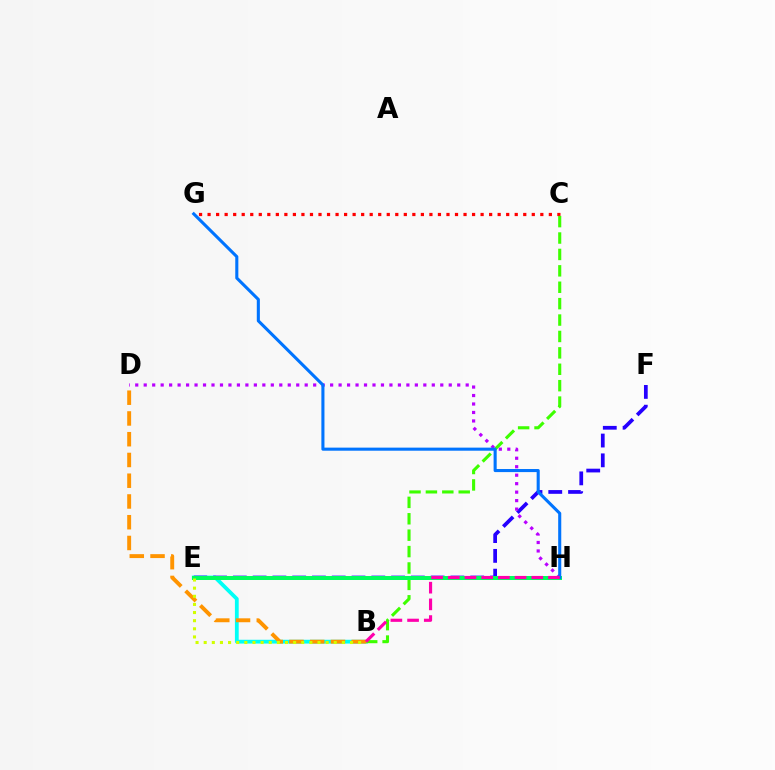{('C', 'G'): [{'color': '#ff0000', 'line_style': 'dotted', 'thickness': 2.32}], ('B', 'E'): [{'color': '#00fff6', 'line_style': 'solid', 'thickness': 2.73}, {'color': '#d1ff00', 'line_style': 'dotted', 'thickness': 2.21}], ('B', 'C'): [{'color': '#3dff00', 'line_style': 'dashed', 'thickness': 2.23}], ('E', 'F'): [{'color': '#2500ff', 'line_style': 'dashed', 'thickness': 2.69}], ('E', 'H'): [{'color': '#00ff5c', 'line_style': 'solid', 'thickness': 2.87}], ('D', 'H'): [{'color': '#b900ff', 'line_style': 'dotted', 'thickness': 2.3}], ('B', 'D'): [{'color': '#ff9400', 'line_style': 'dashed', 'thickness': 2.82}], ('G', 'H'): [{'color': '#0074ff', 'line_style': 'solid', 'thickness': 2.22}], ('B', 'H'): [{'color': '#ff00ac', 'line_style': 'dashed', 'thickness': 2.27}]}